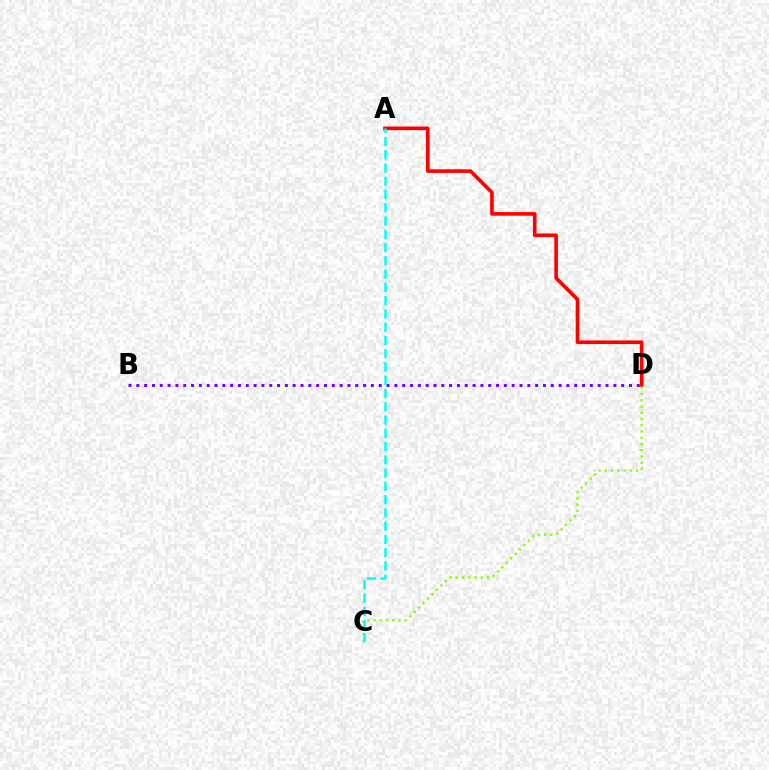{('A', 'D'): [{'color': '#ff0000', 'line_style': 'solid', 'thickness': 2.62}], ('B', 'D'): [{'color': '#7200ff', 'line_style': 'dotted', 'thickness': 2.12}], ('C', 'D'): [{'color': '#84ff00', 'line_style': 'dotted', 'thickness': 1.7}], ('A', 'C'): [{'color': '#00fff6', 'line_style': 'dashed', 'thickness': 1.8}]}